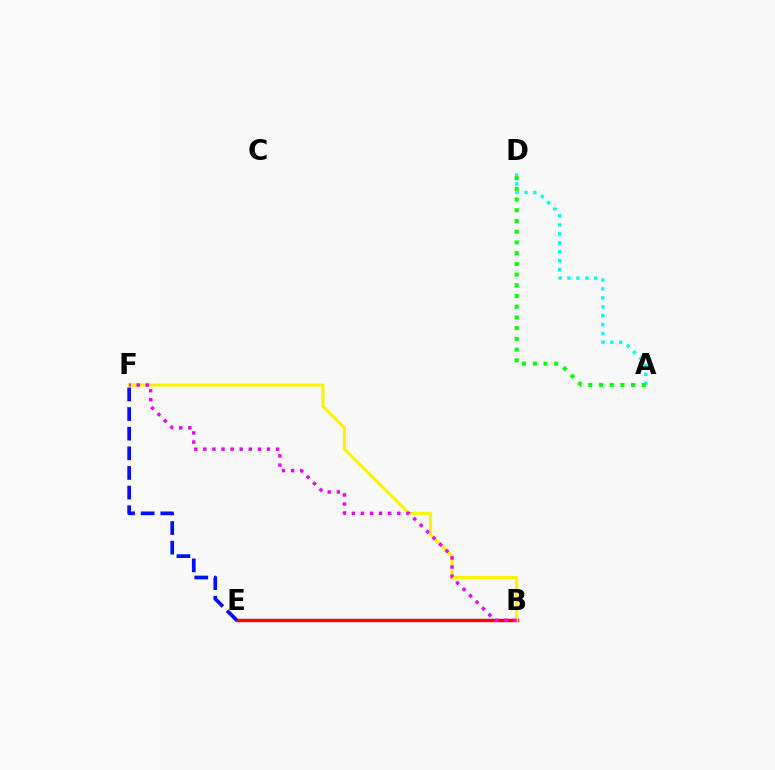{('A', 'D'): [{'color': '#00fff6', 'line_style': 'dotted', 'thickness': 2.42}, {'color': '#08ff00', 'line_style': 'dotted', 'thickness': 2.91}], ('B', 'E'): [{'color': '#ff0000', 'line_style': 'solid', 'thickness': 2.48}], ('E', 'F'): [{'color': '#0010ff', 'line_style': 'dashed', 'thickness': 2.67}], ('B', 'F'): [{'color': '#fcf500', 'line_style': 'solid', 'thickness': 2.28}, {'color': '#ee00ff', 'line_style': 'dotted', 'thickness': 2.47}]}